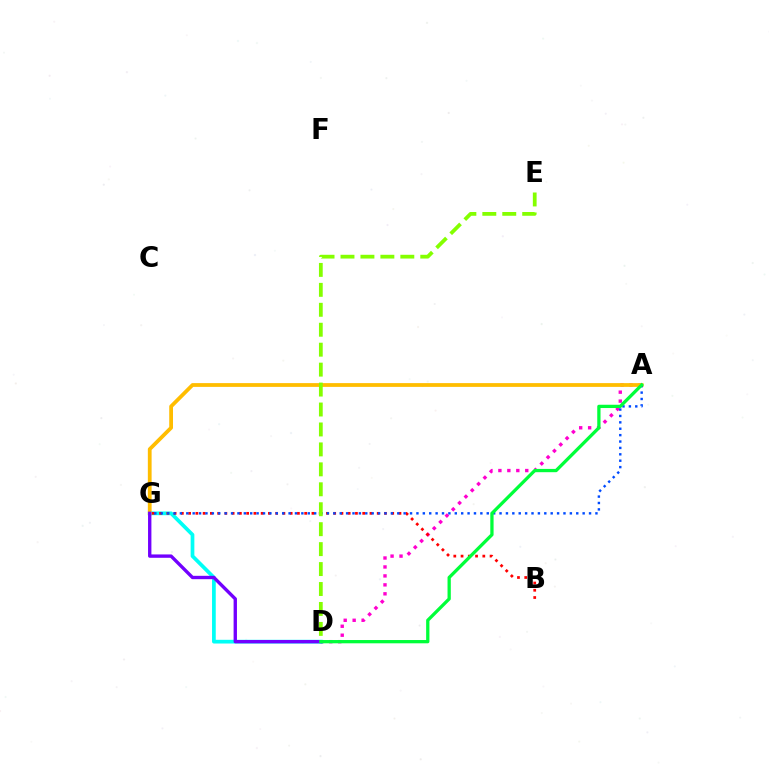{('A', 'D'): [{'color': '#ff00cf', 'line_style': 'dotted', 'thickness': 2.43}, {'color': '#00ff39', 'line_style': 'solid', 'thickness': 2.36}], ('D', 'G'): [{'color': '#00fff6', 'line_style': 'solid', 'thickness': 2.68}, {'color': '#7200ff', 'line_style': 'solid', 'thickness': 2.42}], ('B', 'G'): [{'color': '#ff0000', 'line_style': 'dotted', 'thickness': 1.97}], ('A', 'G'): [{'color': '#ffbd00', 'line_style': 'solid', 'thickness': 2.72}, {'color': '#004bff', 'line_style': 'dotted', 'thickness': 1.74}], ('D', 'E'): [{'color': '#84ff00', 'line_style': 'dashed', 'thickness': 2.71}]}